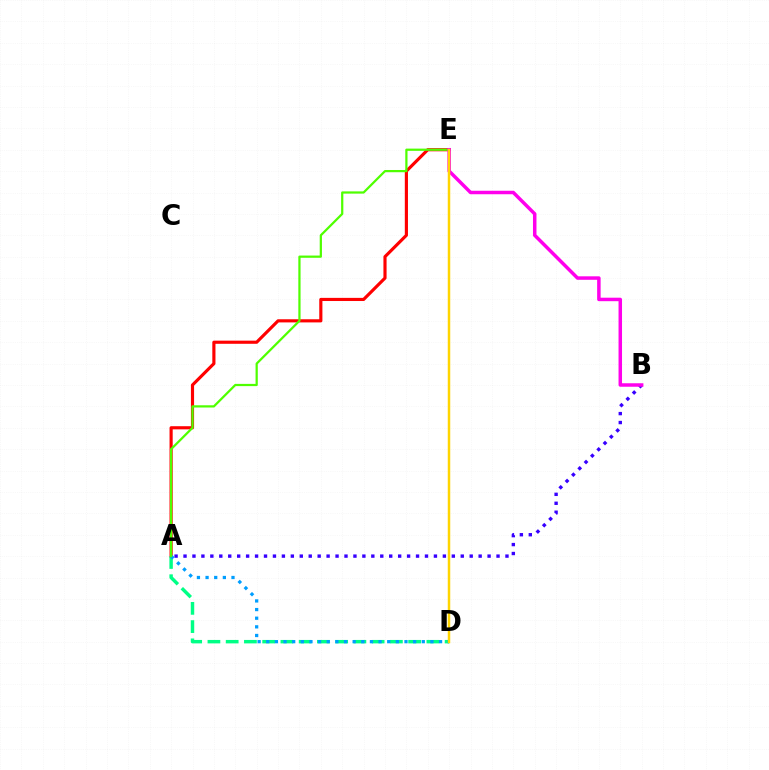{('A', 'E'): [{'color': '#ff0000', 'line_style': 'solid', 'thickness': 2.27}, {'color': '#4fff00', 'line_style': 'solid', 'thickness': 1.61}], ('A', 'D'): [{'color': '#00ff86', 'line_style': 'dashed', 'thickness': 2.48}, {'color': '#009eff', 'line_style': 'dotted', 'thickness': 2.35}], ('A', 'B'): [{'color': '#3700ff', 'line_style': 'dotted', 'thickness': 2.43}], ('B', 'E'): [{'color': '#ff00ed', 'line_style': 'solid', 'thickness': 2.51}], ('D', 'E'): [{'color': '#ffd500', 'line_style': 'solid', 'thickness': 1.79}]}